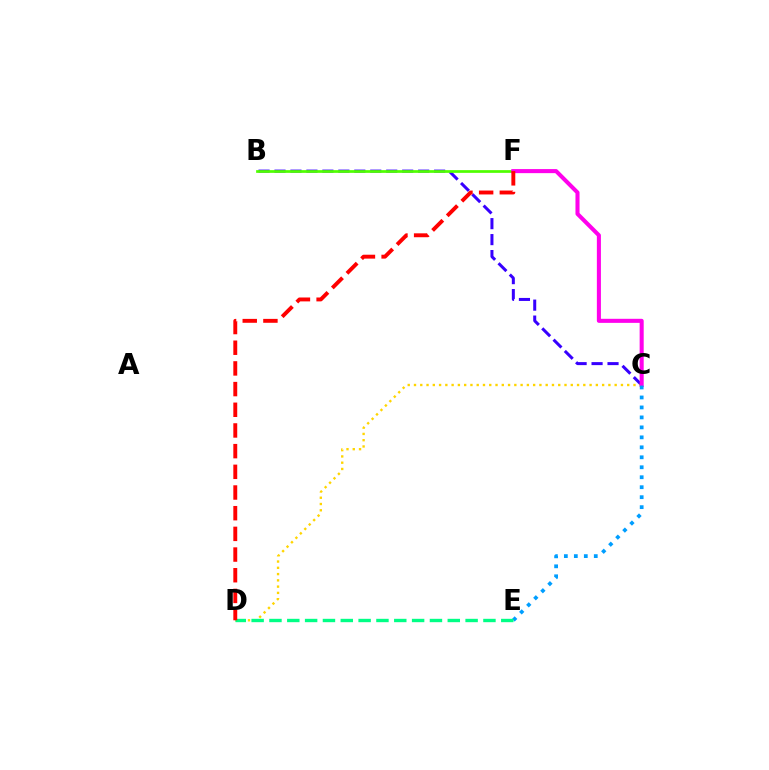{('B', 'C'): [{'color': '#3700ff', 'line_style': 'dashed', 'thickness': 2.17}], ('B', 'F'): [{'color': '#4fff00', 'line_style': 'solid', 'thickness': 1.96}], ('C', 'D'): [{'color': '#ffd500', 'line_style': 'dotted', 'thickness': 1.7}], ('C', 'F'): [{'color': '#ff00ed', 'line_style': 'solid', 'thickness': 2.92}], ('C', 'E'): [{'color': '#009eff', 'line_style': 'dotted', 'thickness': 2.71}], ('D', 'E'): [{'color': '#00ff86', 'line_style': 'dashed', 'thickness': 2.42}], ('D', 'F'): [{'color': '#ff0000', 'line_style': 'dashed', 'thickness': 2.81}]}